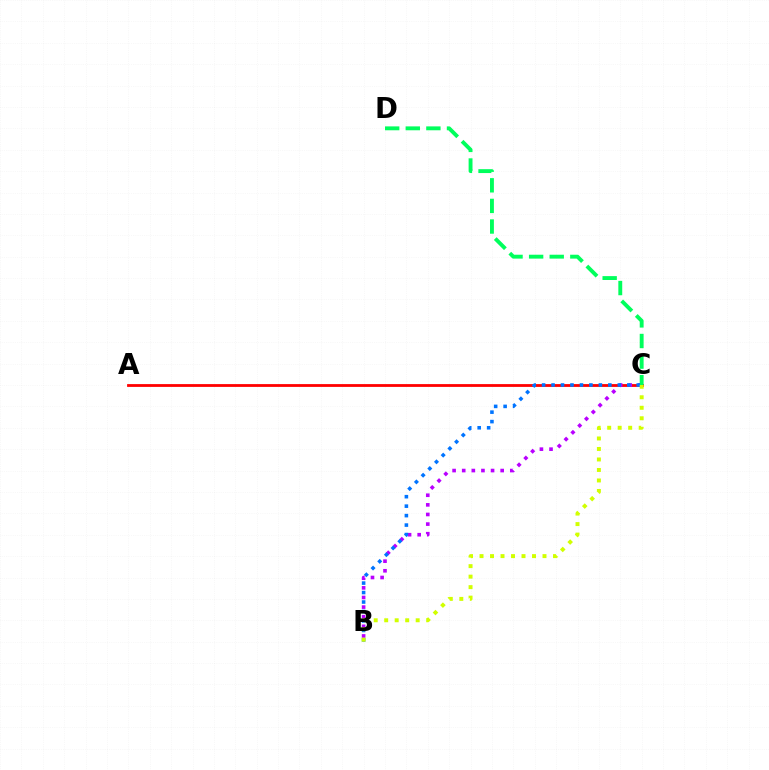{('A', 'C'): [{'color': '#ff0000', 'line_style': 'solid', 'thickness': 2.02}], ('B', 'C'): [{'color': '#b900ff', 'line_style': 'dotted', 'thickness': 2.61}, {'color': '#0074ff', 'line_style': 'dotted', 'thickness': 2.57}, {'color': '#d1ff00', 'line_style': 'dotted', 'thickness': 2.85}], ('C', 'D'): [{'color': '#00ff5c', 'line_style': 'dashed', 'thickness': 2.8}]}